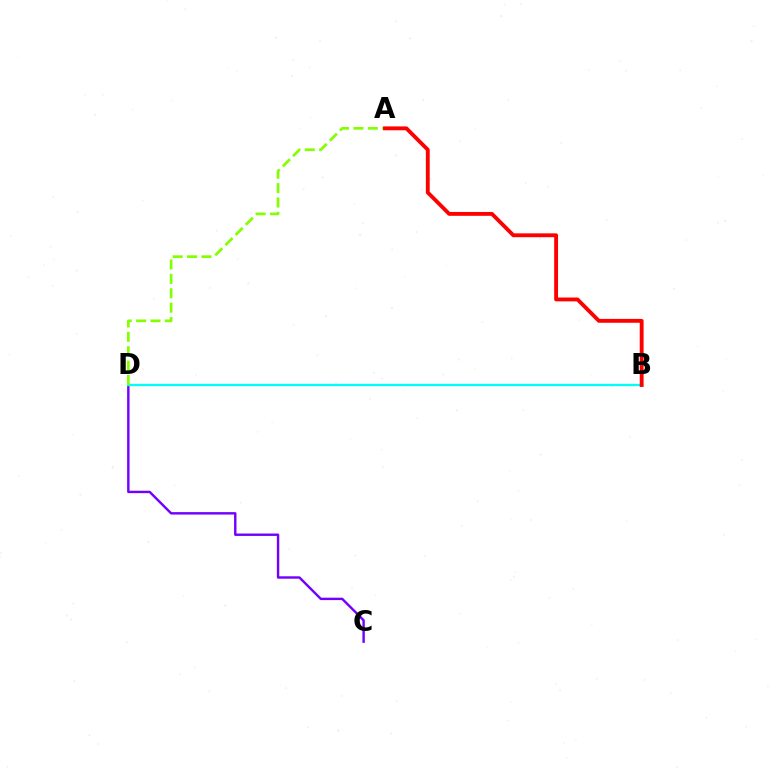{('C', 'D'): [{'color': '#7200ff', 'line_style': 'solid', 'thickness': 1.74}], ('B', 'D'): [{'color': '#00fff6', 'line_style': 'solid', 'thickness': 1.67}], ('A', 'D'): [{'color': '#84ff00', 'line_style': 'dashed', 'thickness': 1.95}], ('A', 'B'): [{'color': '#ff0000', 'line_style': 'solid', 'thickness': 2.78}]}